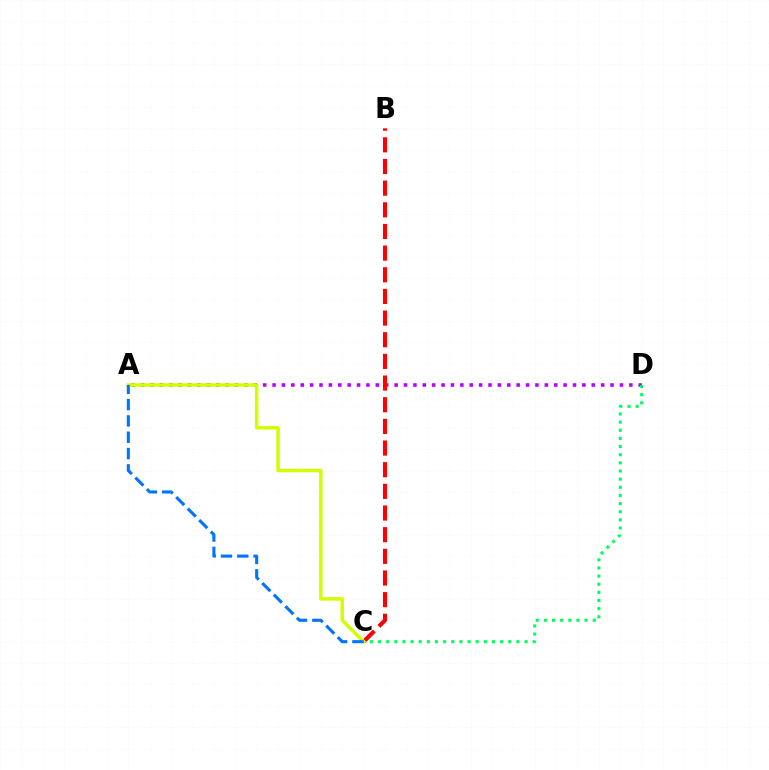{('A', 'D'): [{'color': '#b900ff', 'line_style': 'dotted', 'thickness': 2.55}], ('C', 'D'): [{'color': '#00ff5c', 'line_style': 'dotted', 'thickness': 2.21}], ('B', 'C'): [{'color': '#ff0000', 'line_style': 'dashed', 'thickness': 2.94}], ('A', 'C'): [{'color': '#d1ff00', 'line_style': 'solid', 'thickness': 2.49}, {'color': '#0074ff', 'line_style': 'dashed', 'thickness': 2.22}]}